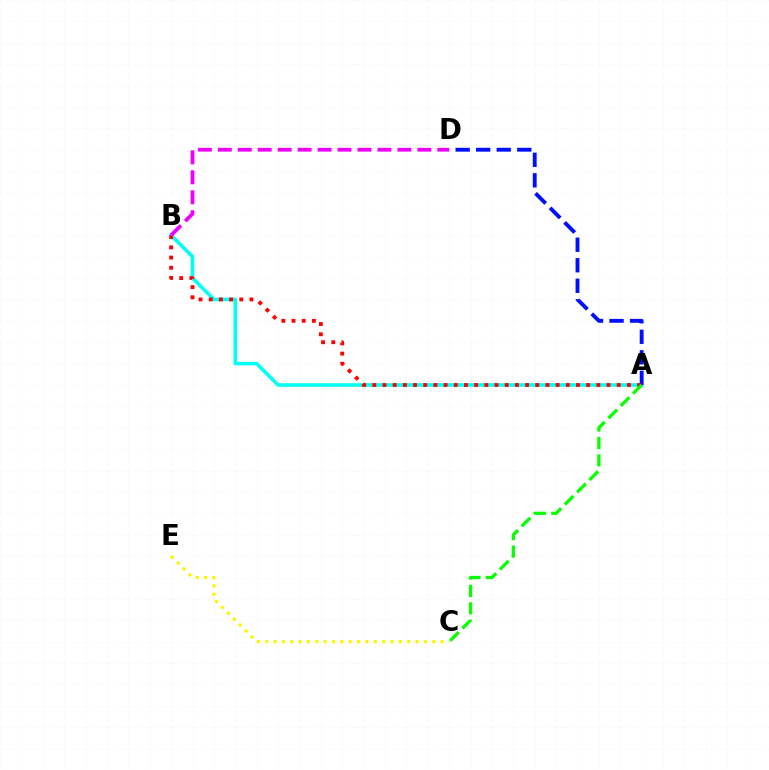{('A', 'B'): [{'color': '#00fff6', 'line_style': 'solid', 'thickness': 2.58}, {'color': '#ff0000', 'line_style': 'dotted', 'thickness': 2.77}], ('C', 'E'): [{'color': '#fcf500', 'line_style': 'dotted', 'thickness': 2.27}], ('A', 'D'): [{'color': '#0010ff', 'line_style': 'dashed', 'thickness': 2.79}], ('A', 'C'): [{'color': '#08ff00', 'line_style': 'dashed', 'thickness': 2.36}], ('B', 'D'): [{'color': '#ee00ff', 'line_style': 'dashed', 'thickness': 2.71}]}